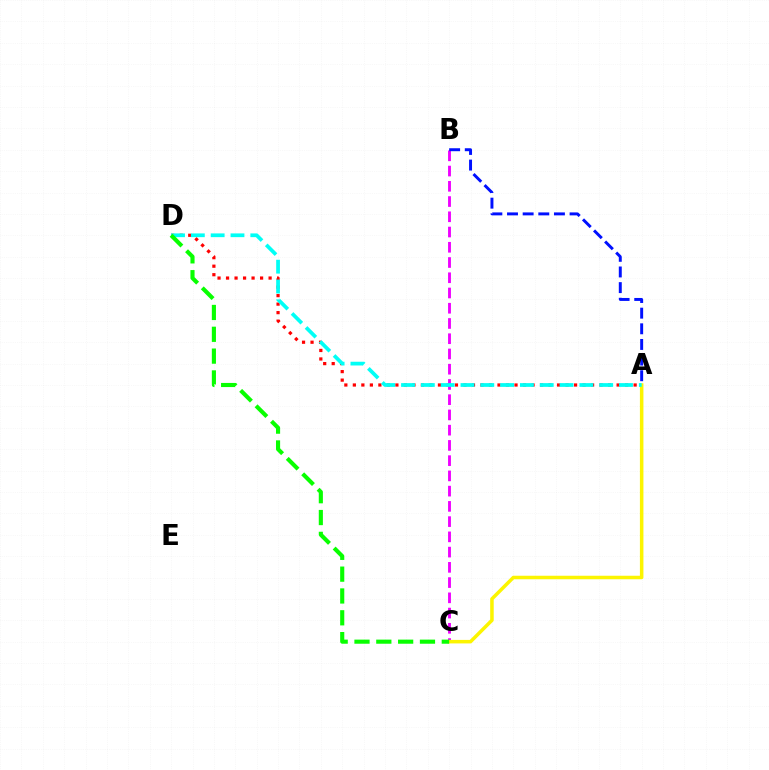{('B', 'C'): [{'color': '#ee00ff', 'line_style': 'dashed', 'thickness': 2.07}], ('A', 'D'): [{'color': '#ff0000', 'line_style': 'dotted', 'thickness': 2.31}, {'color': '#00fff6', 'line_style': 'dashed', 'thickness': 2.69}], ('A', 'C'): [{'color': '#fcf500', 'line_style': 'solid', 'thickness': 2.53}], ('C', 'D'): [{'color': '#08ff00', 'line_style': 'dashed', 'thickness': 2.96}], ('A', 'B'): [{'color': '#0010ff', 'line_style': 'dashed', 'thickness': 2.13}]}